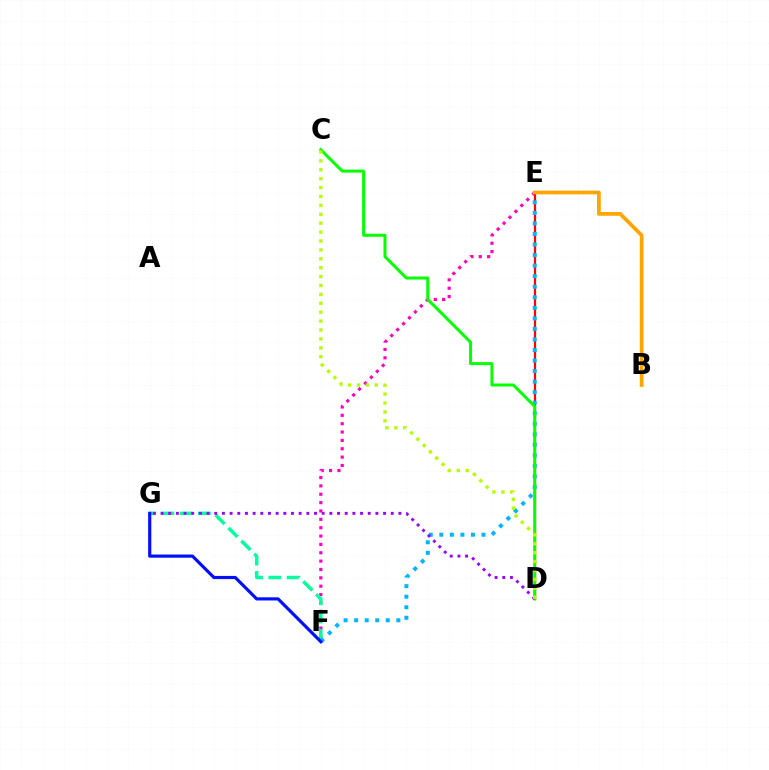{('E', 'F'): [{'color': '#ff00bd', 'line_style': 'dotted', 'thickness': 2.27}, {'color': '#00b5ff', 'line_style': 'dotted', 'thickness': 2.87}], ('F', 'G'): [{'color': '#00ff9d', 'line_style': 'dashed', 'thickness': 2.48}, {'color': '#0010ff', 'line_style': 'solid', 'thickness': 2.29}], ('D', 'E'): [{'color': '#ff0000', 'line_style': 'solid', 'thickness': 1.6}], ('C', 'D'): [{'color': '#08ff00', 'line_style': 'solid', 'thickness': 2.17}, {'color': '#b3ff00', 'line_style': 'dotted', 'thickness': 2.42}], ('B', 'E'): [{'color': '#ffa500', 'line_style': 'solid', 'thickness': 2.7}], ('D', 'G'): [{'color': '#9b00ff', 'line_style': 'dotted', 'thickness': 2.08}]}